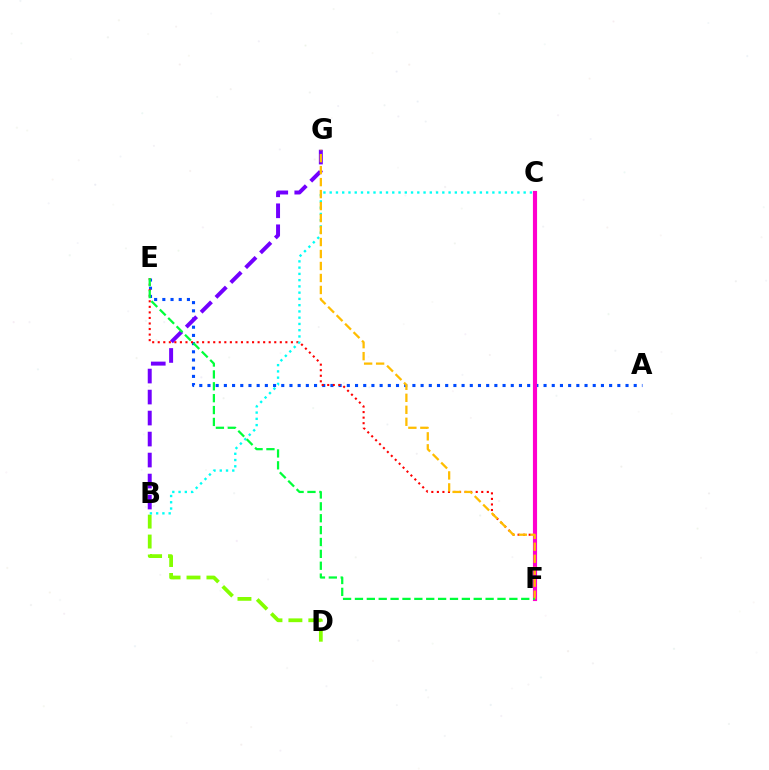{('A', 'E'): [{'color': '#004bff', 'line_style': 'dotted', 'thickness': 2.23}], ('B', 'G'): [{'color': '#7200ff', 'line_style': 'dashed', 'thickness': 2.85}], ('E', 'F'): [{'color': '#ff0000', 'line_style': 'dotted', 'thickness': 1.51}, {'color': '#00ff39', 'line_style': 'dashed', 'thickness': 1.61}], ('B', 'D'): [{'color': '#84ff00', 'line_style': 'dashed', 'thickness': 2.71}], ('C', 'F'): [{'color': '#ff00cf', 'line_style': 'solid', 'thickness': 2.98}], ('B', 'C'): [{'color': '#00fff6', 'line_style': 'dotted', 'thickness': 1.7}], ('F', 'G'): [{'color': '#ffbd00', 'line_style': 'dashed', 'thickness': 1.63}]}